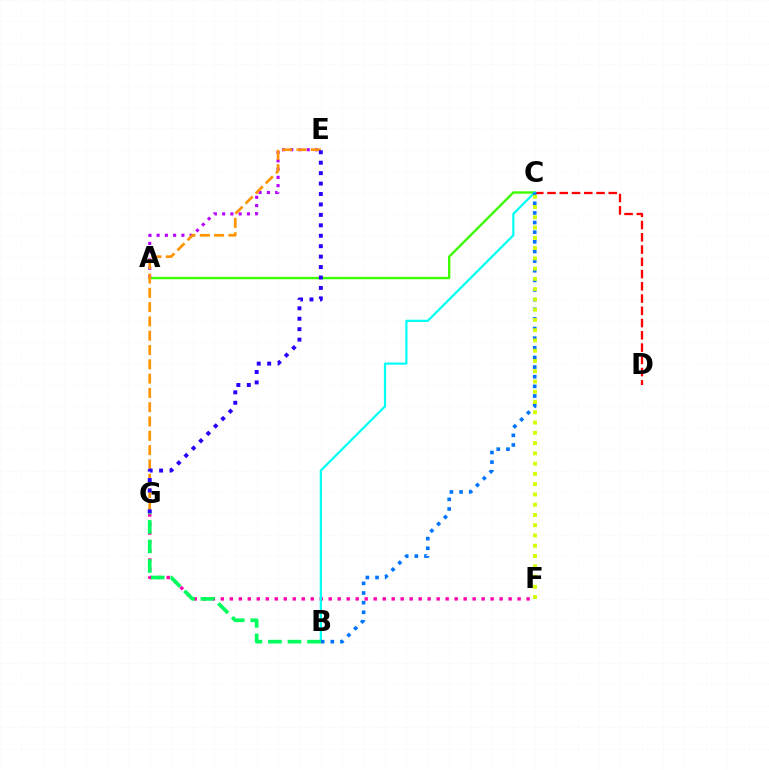{('F', 'G'): [{'color': '#ff00ac', 'line_style': 'dotted', 'thickness': 2.44}], ('C', 'D'): [{'color': '#ff0000', 'line_style': 'dashed', 'thickness': 1.66}], ('A', 'C'): [{'color': '#3dff00', 'line_style': 'solid', 'thickness': 1.71}], ('A', 'E'): [{'color': '#b900ff', 'line_style': 'dotted', 'thickness': 2.25}], ('E', 'G'): [{'color': '#ff9400', 'line_style': 'dashed', 'thickness': 1.94}, {'color': '#2500ff', 'line_style': 'dotted', 'thickness': 2.84}], ('B', 'C'): [{'color': '#00fff6', 'line_style': 'solid', 'thickness': 1.6}, {'color': '#0074ff', 'line_style': 'dotted', 'thickness': 2.62}], ('B', 'G'): [{'color': '#00ff5c', 'line_style': 'dashed', 'thickness': 2.65}], ('C', 'F'): [{'color': '#d1ff00', 'line_style': 'dotted', 'thickness': 2.79}]}